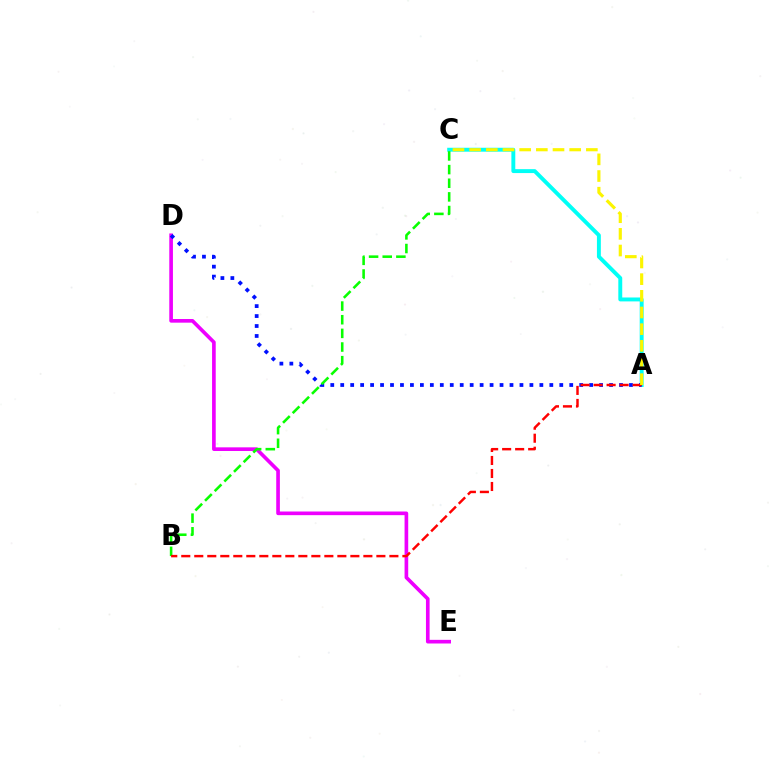{('A', 'C'): [{'color': '#00fff6', 'line_style': 'solid', 'thickness': 2.82}, {'color': '#fcf500', 'line_style': 'dashed', 'thickness': 2.26}], ('D', 'E'): [{'color': '#ee00ff', 'line_style': 'solid', 'thickness': 2.63}], ('A', 'D'): [{'color': '#0010ff', 'line_style': 'dotted', 'thickness': 2.71}], ('B', 'C'): [{'color': '#08ff00', 'line_style': 'dashed', 'thickness': 1.85}], ('A', 'B'): [{'color': '#ff0000', 'line_style': 'dashed', 'thickness': 1.77}]}